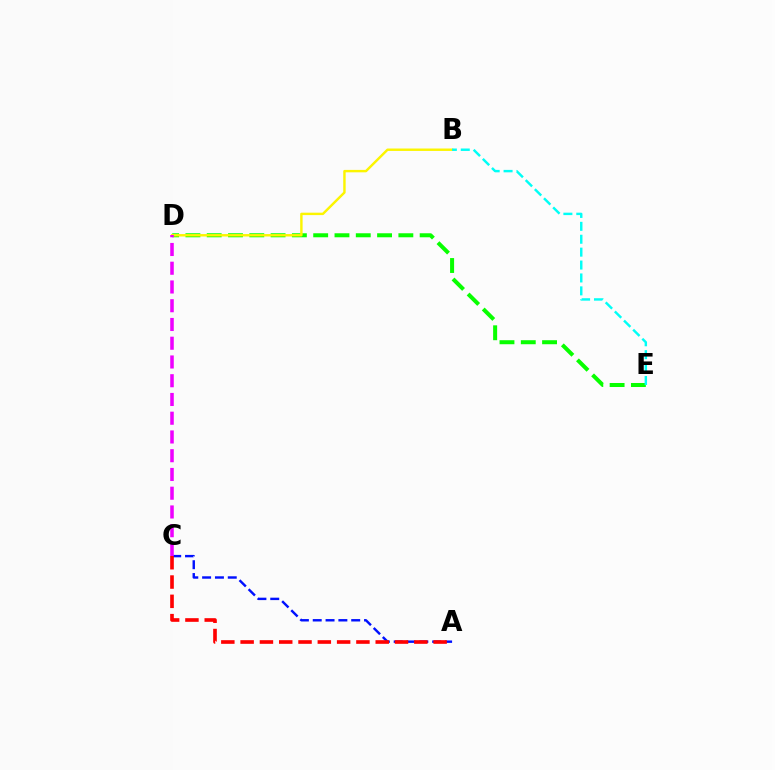{('D', 'E'): [{'color': '#08ff00', 'line_style': 'dashed', 'thickness': 2.89}], ('B', 'D'): [{'color': '#fcf500', 'line_style': 'solid', 'thickness': 1.75}], ('A', 'C'): [{'color': '#0010ff', 'line_style': 'dashed', 'thickness': 1.74}, {'color': '#ff0000', 'line_style': 'dashed', 'thickness': 2.62}], ('C', 'D'): [{'color': '#ee00ff', 'line_style': 'dashed', 'thickness': 2.55}], ('B', 'E'): [{'color': '#00fff6', 'line_style': 'dashed', 'thickness': 1.75}]}